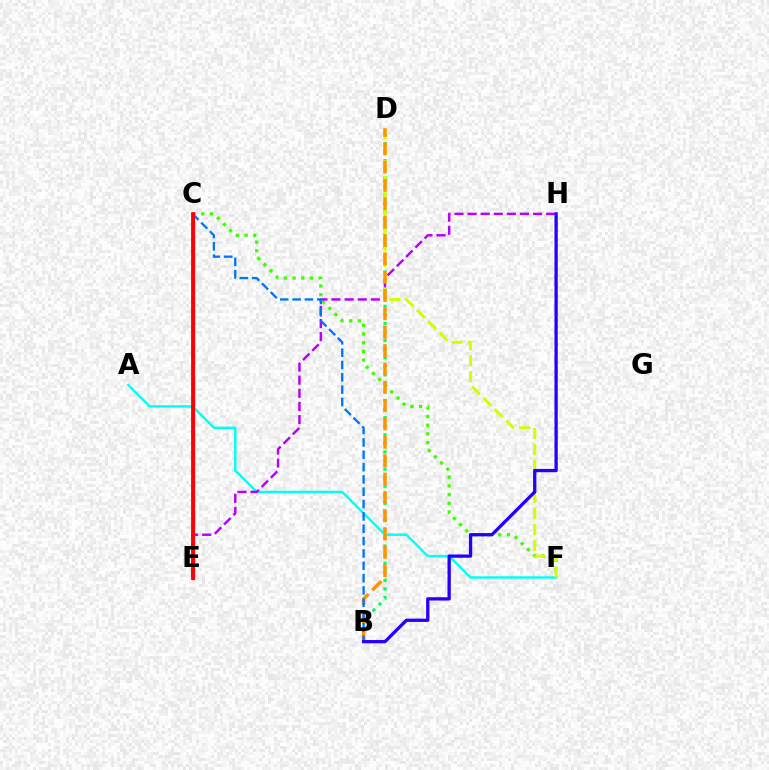{('C', 'F'): [{'color': '#3dff00', 'line_style': 'dotted', 'thickness': 2.36}], ('A', 'F'): [{'color': '#00fff6', 'line_style': 'solid', 'thickness': 1.75}], ('C', 'E'): [{'color': '#ff00ac', 'line_style': 'solid', 'thickness': 2.34}, {'color': '#ff0000', 'line_style': 'solid', 'thickness': 2.73}], ('E', 'H'): [{'color': '#b900ff', 'line_style': 'dashed', 'thickness': 1.78}], ('B', 'D'): [{'color': '#00ff5c', 'line_style': 'dotted', 'thickness': 2.33}, {'color': '#ff9400', 'line_style': 'dashed', 'thickness': 2.49}], ('D', 'F'): [{'color': '#d1ff00', 'line_style': 'dashed', 'thickness': 2.17}], ('B', 'C'): [{'color': '#0074ff', 'line_style': 'dashed', 'thickness': 1.68}], ('B', 'H'): [{'color': '#2500ff', 'line_style': 'solid', 'thickness': 2.37}]}